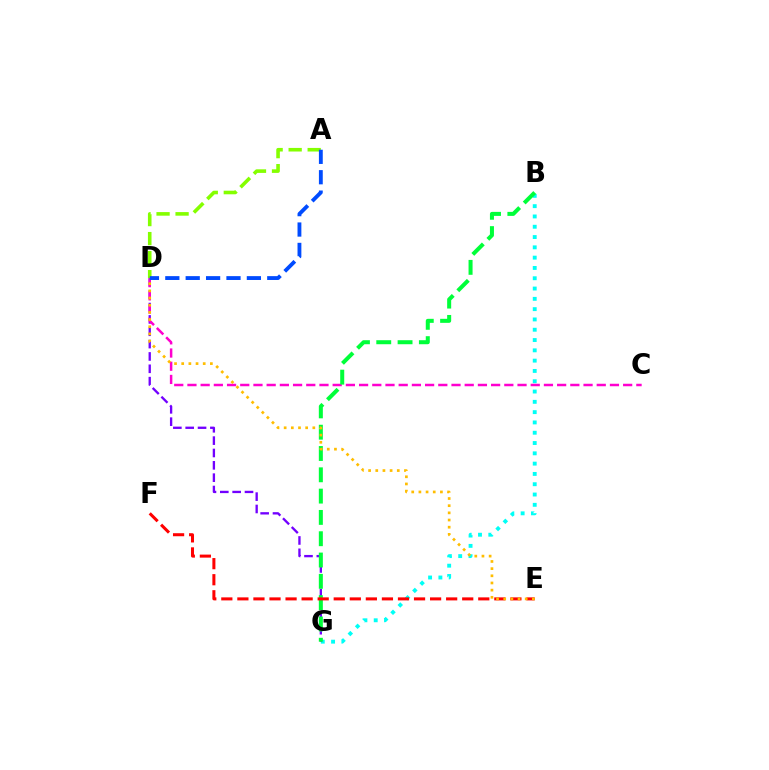{('B', 'G'): [{'color': '#00fff6', 'line_style': 'dotted', 'thickness': 2.8}, {'color': '#00ff39', 'line_style': 'dashed', 'thickness': 2.89}], ('D', 'G'): [{'color': '#7200ff', 'line_style': 'dashed', 'thickness': 1.68}], ('C', 'D'): [{'color': '#ff00cf', 'line_style': 'dashed', 'thickness': 1.79}], ('A', 'D'): [{'color': '#84ff00', 'line_style': 'dashed', 'thickness': 2.58}, {'color': '#004bff', 'line_style': 'dashed', 'thickness': 2.77}], ('E', 'F'): [{'color': '#ff0000', 'line_style': 'dashed', 'thickness': 2.18}], ('D', 'E'): [{'color': '#ffbd00', 'line_style': 'dotted', 'thickness': 1.95}]}